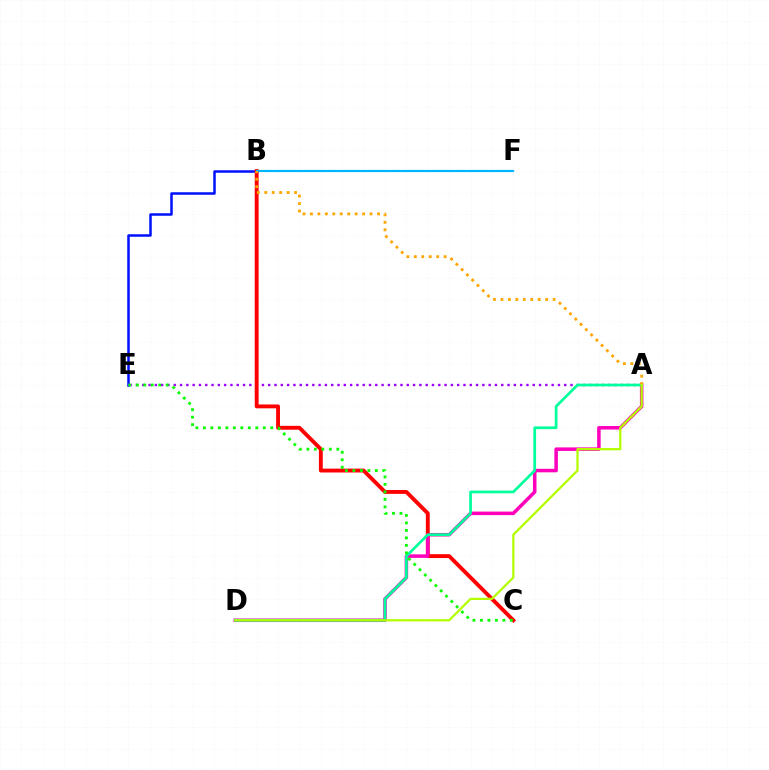{('B', 'E'): [{'color': '#0010ff', 'line_style': 'solid', 'thickness': 1.81}], ('A', 'E'): [{'color': '#9b00ff', 'line_style': 'dotted', 'thickness': 1.71}], ('B', 'C'): [{'color': '#ff0000', 'line_style': 'solid', 'thickness': 2.79}], ('A', 'D'): [{'color': '#ff00bd', 'line_style': 'solid', 'thickness': 2.53}, {'color': '#00ff9d', 'line_style': 'solid', 'thickness': 1.95}, {'color': '#b3ff00', 'line_style': 'solid', 'thickness': 1.63}], ('B', 'F'): [{'color': '#00b5ff', 'line_style': 'solid', 'thickness': 1.59}], ('A', 'B'): [{'color': '#ffa500', 'line_style': 'dotted', 'thickness': 2.02}], ('C', 'E'): [{'color': '#08ff00', 'line_style': 'dotted', 'thickness': 2.04}]}